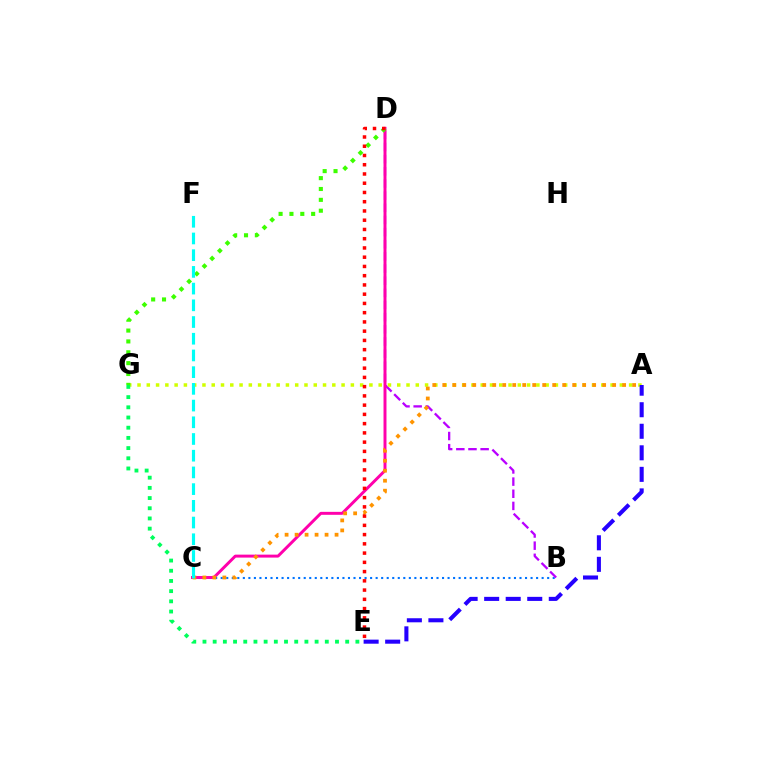{('B', 'C'): [{'color': '#0074ff', 'line_style': 'dotted', 'thickness': 1.5}], ('B', 'D'): [{'color': '#b900ff', 'line_style': 'dashed', 'thickness': 1.65}], ('A', 'G'): [{'color': '#d1ff00', 'line_style': 'dotted', 'thickness': 2.52}], ('C', 'D'): [{'color': '#ff00ac', 'line_style': 'solid', 'thickness': 2.13}], ('E', 'G'): [{'color': '#00ff5c', 'line_style': 'dotted', 'thickness': 2.77}], ('D', 'G'): [{'color': '#3dff00', 'line_style': 'dotted', 'thickness': 2.95}], ('A', 'C'): [{'color': '#ff9400', 'line_style': 'dotted', 'thickness': 2.72}], ('A', 'E'): [{'color': '#2500ff', 'line_style': 'dashed', 'thickness': 2.93}], ('C', 'F'): [{'color': '#00fff6', 'line_style': 'dashed', 'thickness': 2.27}], ('D', 'E'): [{'color': '#ff0000', 'line_style': 'dotted', 'thickness': 2.51}]}